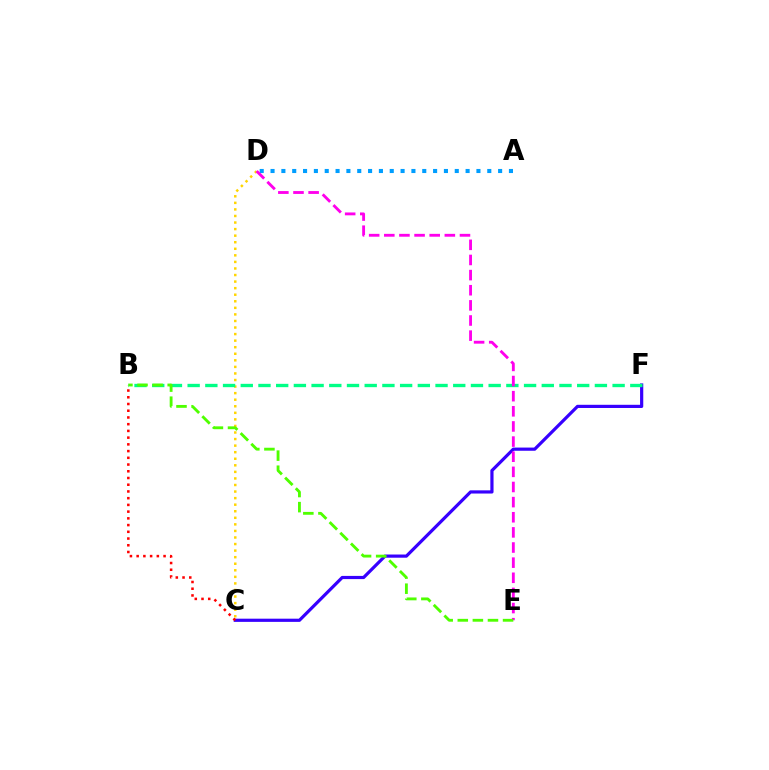{('C', 'F'): [{'color': '#3700ff', 'line_style': 'solid', 'thickness': 2.3}], ('C', 'D'): [{'color': '#ffd500', 'line_style': 'dotted', 'thickness': 1.78}], ('B', 'F'): [{'color': '#00ff86', 'line_style': 'dashed', 'thickness': 2.41}], ('B', 'C'): [{'color': '#ff0000', 'line_style': 'dotted', 'thickness': 1.83}], ('A', 'D'): [{'color': '#009eff', 'line_style': 'dotted', 'thickness': 2.94}], ('D', 'E'): [{'color': '#ff00ed', 'line_style': 'dashed', 'thickness': 2.06}], ('B', 'E'): [{'color': '#4fff00', 'line_style': 'dashed', 'thickness': 2.05}]}